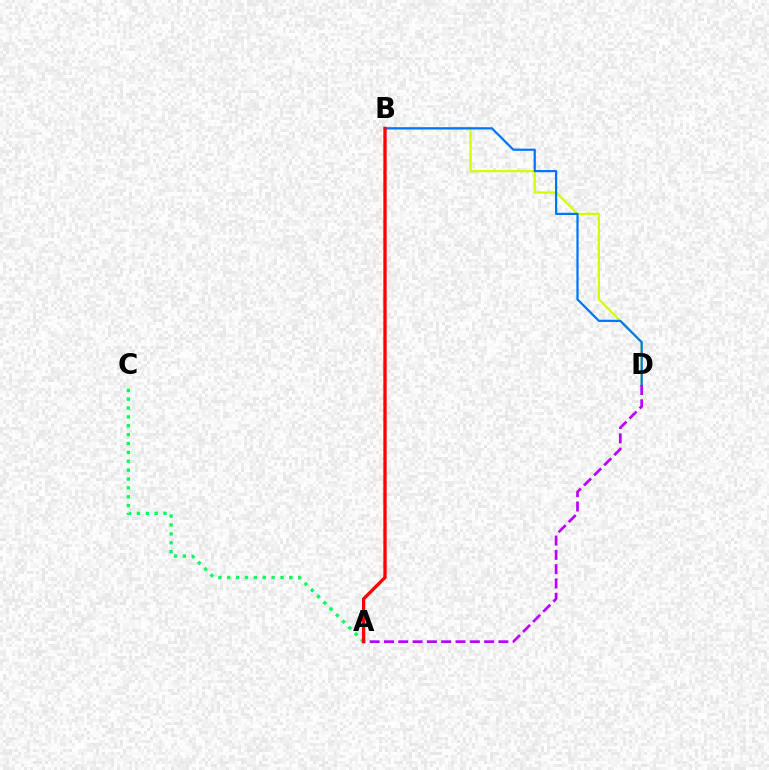{('B', 'D'): [{'color': '#d1ff00', 'line_style': 'solid', 'thickness': 1.62}, {'color': '#0074ff', 'line_style': 'solid', 'thickness': 1.6}], ('A', 'C'): [{'color': '#00ff5c', 'line_style': 'dotted', 'thickness': 2.41}], ('A', 'D'): [{'color': '#b900ff', 'line_style': 'dashed', 'thickness': 1.94}], ('A', 'B'): [{'color': '#ff0000', 'line_style': 'solid', 'thickness': 2.39}]}